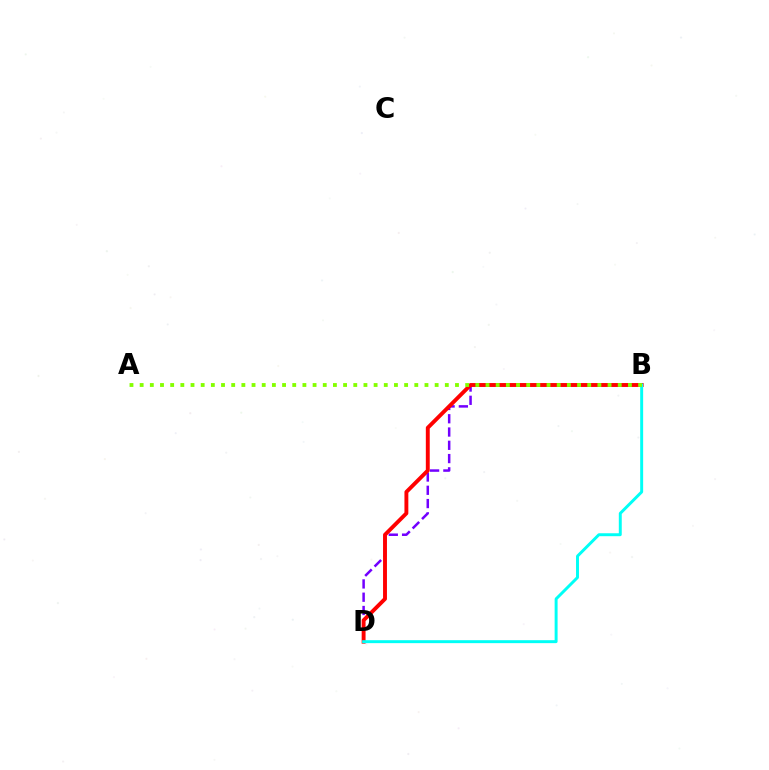{('B', 'D'): [{'color': '#7200ff', 'line_style': 'dashed', 'thickness': 1.8}, {'color': '#ff0000', 'line_style': 'solid', 'thickness': 2.81}, {'color': '#00fff6', 'line_style': 'solid', 'thickness': 2.12}], ('A', 'B'): [{'color': '#84ff00', 'line_style': 'dotted', 'thickness': 2.76}]}